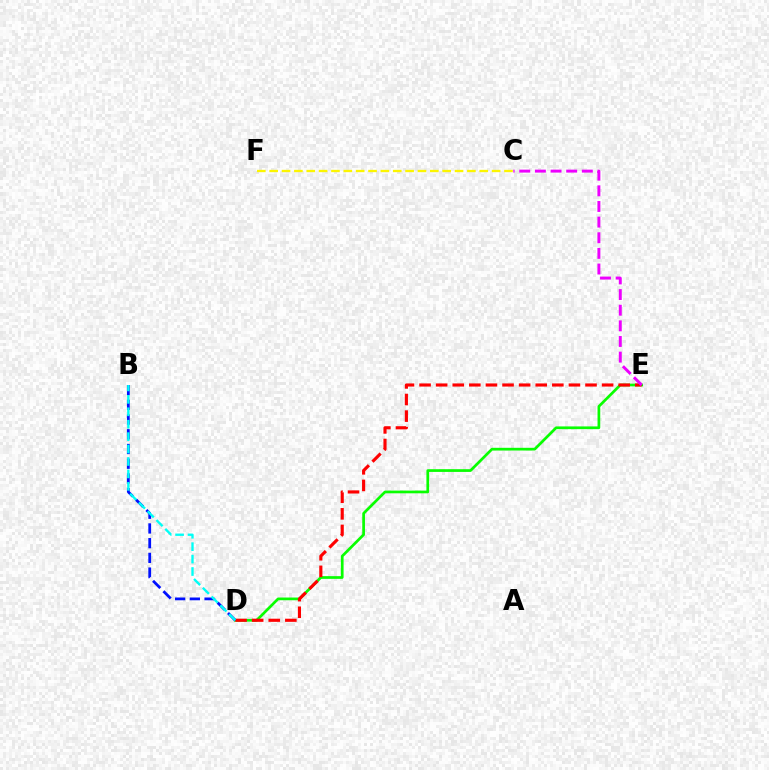{('D', 'E'): [{'color': '#08ff00', 'line_style': 'solid', 'thickness': 1.96}, {'color': '#ff0000', 'line_style': 'dashed', 'thickness': 2.25}], ('C', 'E'): [{'color': '#ee00ff', 'line_style': 'dashed', 'thickness': 2.12}], ('C', 'F'): [{'color': '#fcf500', 'line_style': 'dashed', 'thickness': 1.68}], ('B', 'D'): [{'color': '#0010ff', 'line_style': 'dashed', 'thickness': 2.0}, {'color': '#00fff6', 'line_style': 'dashed', 'thickness': 1.69}]}